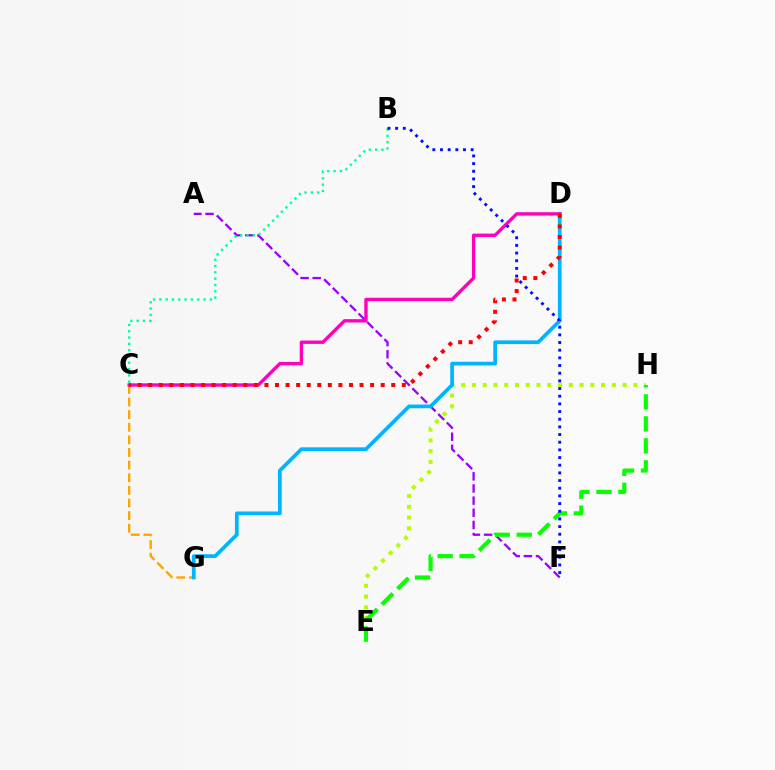{('E', 'H'): [{'color': '#b3ff00', 'line_style': 'dotted', 'thickness': 2.93}, {'color': '#08ff00', 'line_style': 'dashed', 'thickness': 2.99}], ('A', 'F'): [{'color': '#9b00ff', 'line_style': 'dashed', 'thickness': 1.65}], ('C', 'G'): [{'color': '#ffa500', 'line_style': 'dashed', 'thickness': 1.71}], ('D', 'G'): [{'color': '#00b5ff', 'line_style': 'solid', 'thickness': 2.67}], ('B', 'C'): [{'color': '#00ff9d', 'line_style': 'dotted', 'thickness': 1.71}], ('C', 'D'): [{'color': '#ff00bd', 'line_style': 'solid', 'thickness': 2.42}, {'color': '#ff0000', 'line_style': 'dotted', 'thickness': 2.87}], ('B', 'F'): [{'color': '#0010ff', 'line_style': 'dotted', 'thickness': 2.08}]}